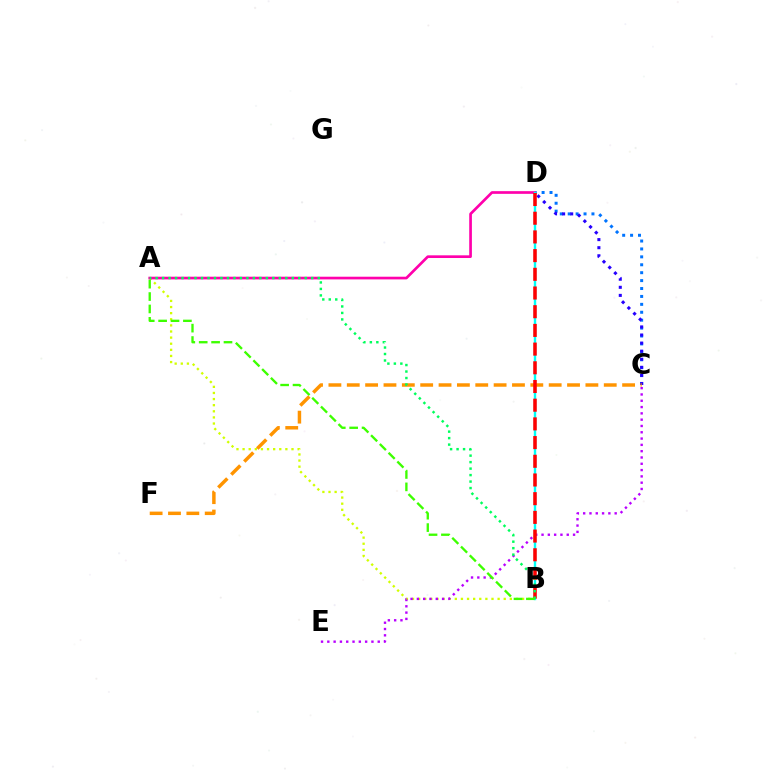{('C', 'D'): [{'color': '#0074ff', 'line_style': 'dotted', 'thickness': 2.15}, {'color': '#2500ff', 'line_style': 'dotted', 'thickness': 2.2}], ('A', 'B'): [{'color': '#d1ff00', 'line_style': 'dotted', 'thickness': 1.66}, {'color': '#00ff5c', 'line_style': 'dotted', 'thickness': 1.76}, {'color': '#3dff00', 'line_style': 'dashed', 'thickness': 1.68}], ('A', 'D'): [{'color': '#ff00ac', 'line_style': 'solid', 'thickness': 1.93}], ('C', 'E'): [{'color': '#b900ff', 'line_style': 'dotted', 'thickness': 1.71}], ('B', 'D'): [{'color': '#00fff6', 'line_style': 'solid', 'thickness': 1.72}, {'color': '#ff0000', 'line_style': 'dashed', 'thickness': 2.54}], ('C', 'F'): [{'color': '#ff9400', 'line_style': 'dashed', 'thickness': 2.49}]}